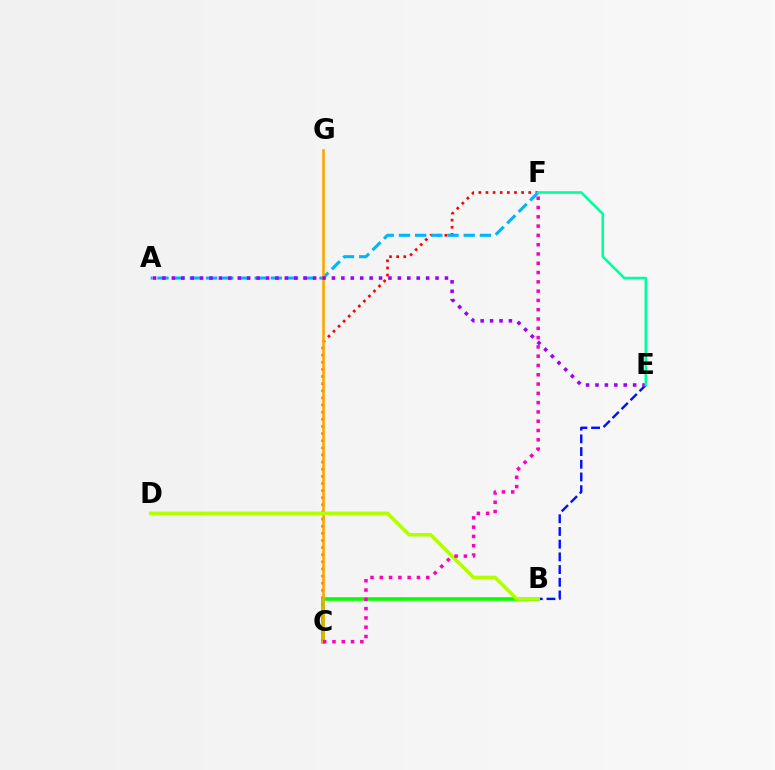{('C', 'F'): [{'color': '#ff0000', 'line_style': 'dotted', 'thickness': 1.94}, {'color': '#ff00bd', 'line_style': 'dotted', 'thickness': 2.52}], ('B', 'C'): [{'color': '#08ff00', 'line_style': 'solid', 'thickness': 2.59}], ('A', 'F'): [{'color': '#00b5ff', 'line_style': 'dashed', 'thickness': 2.2}], ('B', 'E'): [{'color': '#0010ff', 'line_style': 'dashed', 'thickness': 1.72}], ('C', 'G'): [{'color': '#ffa500', 'line_style': 'solid', 'thickness': 1.88}], ('A', 'E'): [{'color': '#9b00ff', 'line_style': 'dotted', 'thickness': 2.56}], ('B', 'D'): [{'color': '#b3ff00', 'line_style': 'solid', 'thickness': 2.57}], ('E', 'F'): [{'color': '#00ff9d', 'line_style': 'solid', 'thickness': 1.87}]}